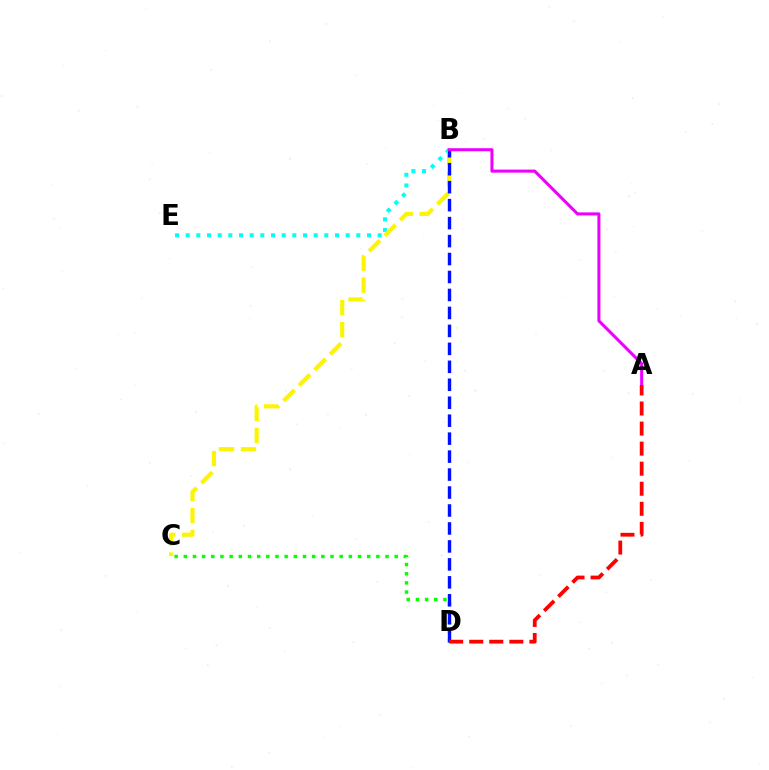{('B', 'E'): [{'color': '#00fff6', 'line_style': 'dotted', 'thickness': 2.9}], ('C', 'D'): [{'color': '#08ff00', 'line_style': 'dotted', 'thickness': 2.49}], ('B', 'C'): [{'color': '#fcf500', 'line_style': 'dashed', 'thickness': 2.98}], ('B', 'D'): [{'color': '#0010ff', 'line_style': 'dashed', 'thickness': 2.44}], ('A', 'B'): [{'color': '#ee00ff', 'line_style': 'solid', 'thickness': 2.19}], ('A', 'D'): [{'color': '#ff0000', 'line_style': 'dashed', 'thickness': 2.72}]}